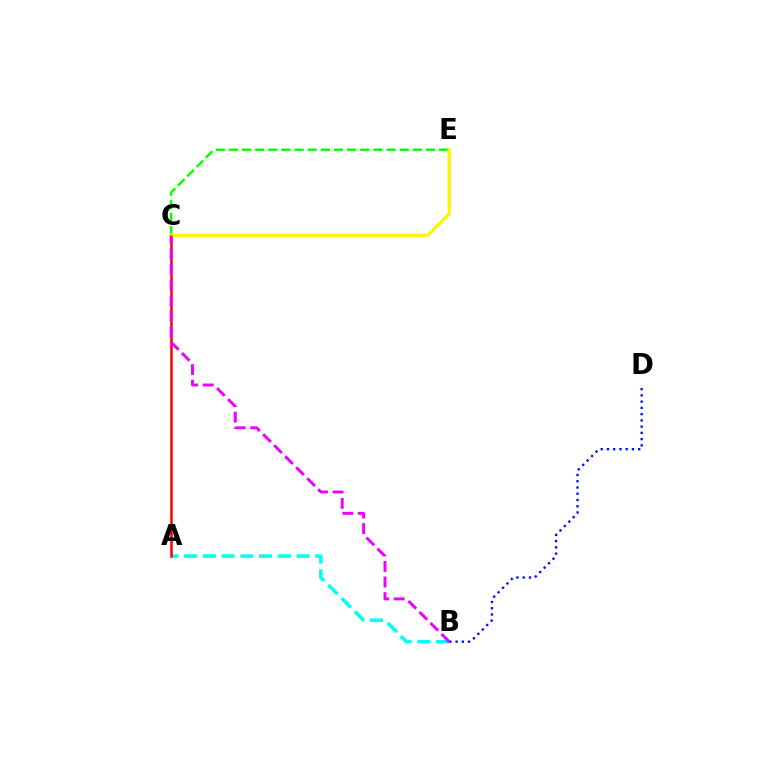{('A', 'B'): [{'color': '#00fff6', 'line_style': 'dashed', 'thickness': 2.55}], ('C', 'E'): [{'color': '#08ff00', 'line_style': 'dashed', 'thickness': 1.78}, {'color': '#fcf500', 'line_style': 'solid', 'thickness': 2.37}], ('A', 'C'): [{'color': '#ff0000', 'line_style': 'solid', 'thickness': 1.81}], ('B', 'D'): [{'color': '#0010ff', 'line_style': 'dotted', 'thickness': 1.7}], ('B', 'C'): [{'color': '#ee00ff', 'line_style': 'dashed', 'thickness': 2.11}]}